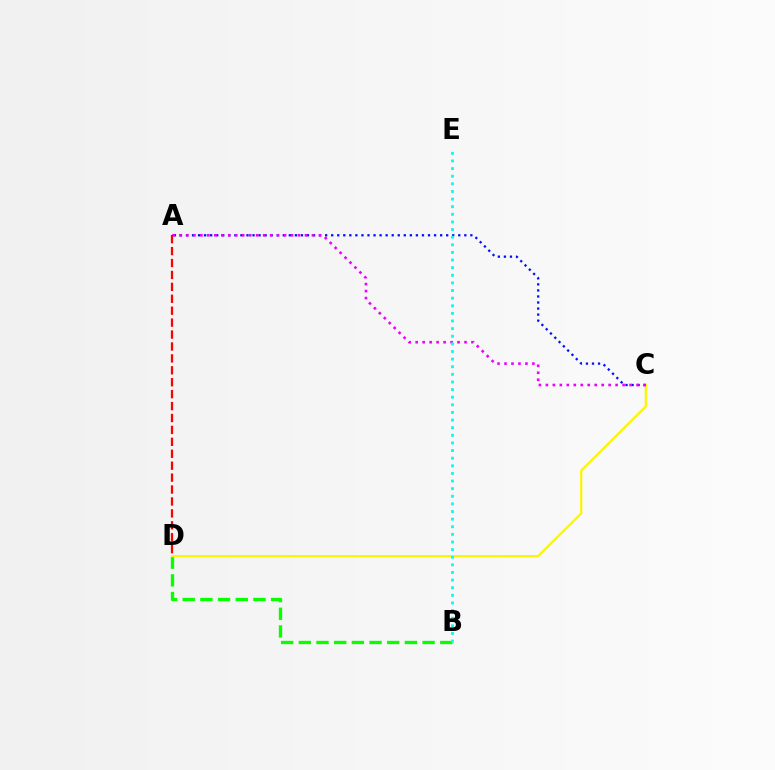{('B', 'D'): [{'color': '#08ff00', 'line_style': 'dashed', 'thickness': 2.4}], ('C', 'D'): [{'color': '#fcf500', 'line_style': 'solid', 'thickness': 1.57}], ('A', 'C'): [{'color': '#0010ff', 'line_style': 'dotted', 'thickness': 1.64}, {'color': '#ee00ff', 'line_style': 'dotted', 'thickness': 1.89}], ('B', 'E'): [{'color': '#00fff6', 'line_style': 'dotted', 'thickness': 2.07}], ('A', 'D'): [{'color': '#ff0000', 'line_style': 'dashed', 'thickness': 1.62}]}